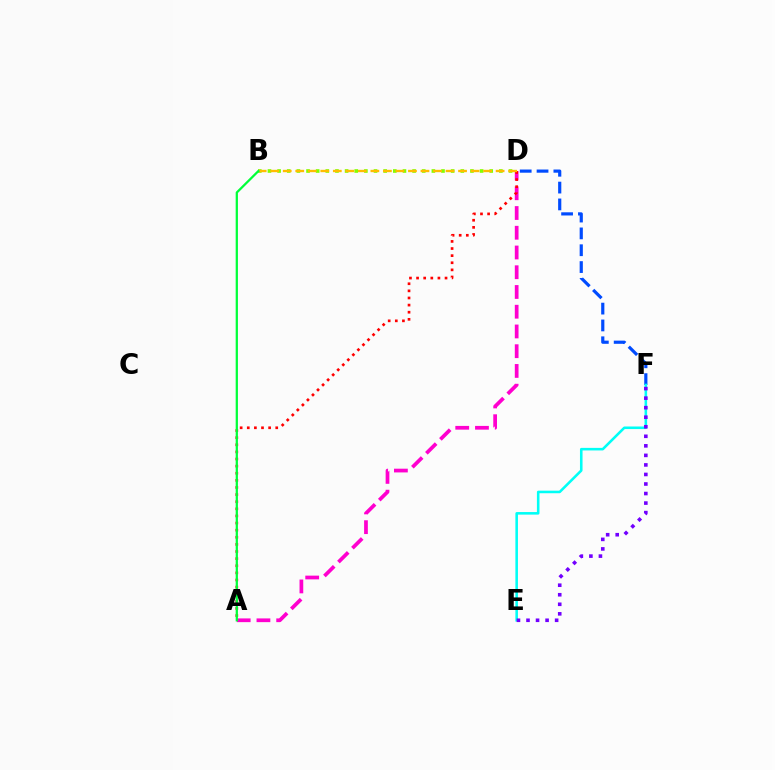{('A', 'D'): [{'color': '#ff00cf', 'line_style': 'dashed', 'thickness': 2.68}, {'color': '#ff0000', 'line_style': 'dotted', 'thickness': 1.93}], ('D', 'F'): [{'color': '#004bff', 'line_style': 'dashed', 'thickness': 2.29}], ('E', 'F'): [{'color': '#00fff6', 'line_style': 'solid', 'thickness': 1.85}, {'color': '#7200ff', 'line_style': 'dotted', 'thickness': 2.59}], ('B', 'D'): [{'color': '#84ff00', 'line_style': 'dotted', 'thickness': 2.62}, {'color': '#ffbd00', 'line_style': 'dashed', 'thickness': 1.7}], ('A', 'B'): [{'color': '#00ff39', 'line_style': 'solid', 'thickness': 1.63}]}